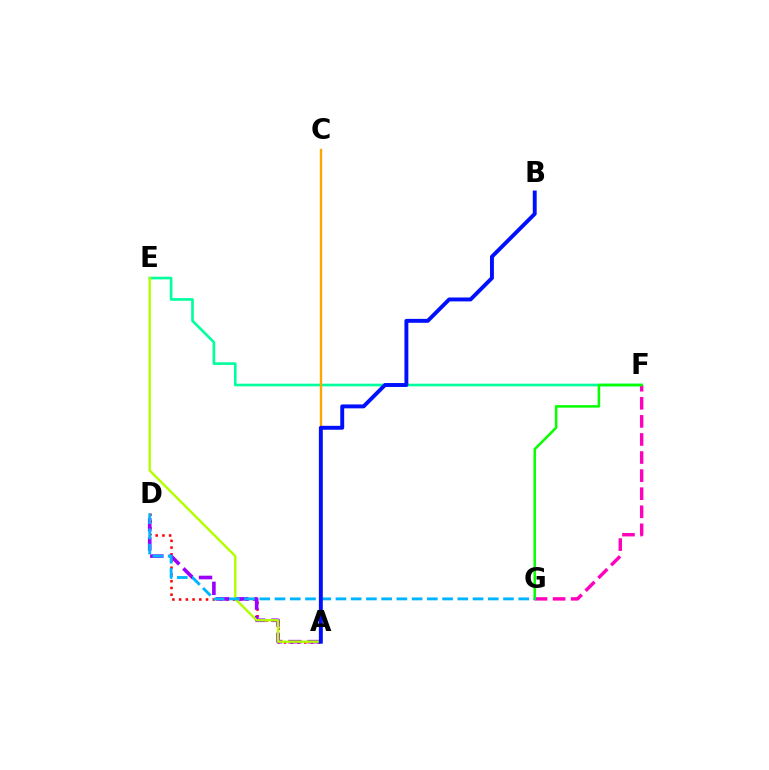{('E', 'F'): [{'color': '#00ff9d', 'line_style': 'solid', 'thickness': 1.9}], ('F', 'G'): [{'color': '#ff00bd', 'line_style': 'dashed', 'thickness': 2.46}, {'color': '#08ff00', 'line_style': 'solid', 'thickness': 1.82}], ('A', 'D'): [{'color': '#ff0000', 'line_style': 'dotted', 'thickness': 1.83}, {'color': '#9b00ff', 'line_style': 'dashed', 'thickness': 2.61}], ('A', 'E'): [{'color': '#b3ff00', 'line_style': 'solid', 'thickness': 1.73}], ('A', 'C'): [{'color': '#ffa500', 'line_style': 'solid', 'thickness': 1.71}], ('D', 'G'): [{'color': '#00b5ff', 'line_style': 'dashed', 'thickness': 2.07}], ('A', 'B'): [{'color': '#0010ff', 'line_style': 'solid', 'thickness': 2.82}]}